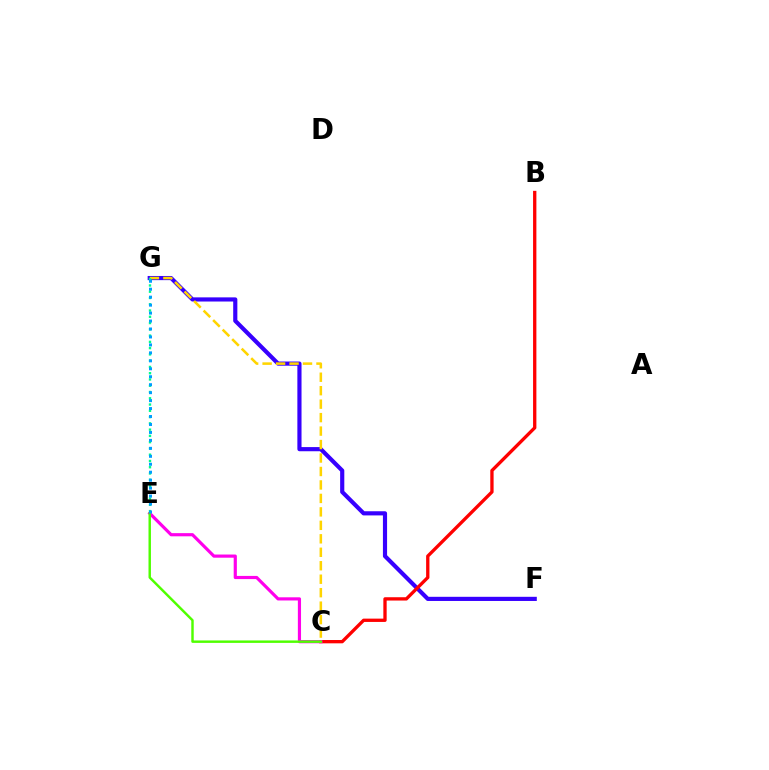{('F', 'G'): [{'color': '#3700ff', 'line_style': 'solid', 'thickness': 2.99}], ('B', 'C'): [{'color': '#ff0000', 'line_style': 'solid', 'thickness': 2.39}], ('C', 'G'): [{'color': '#ffd500', 'line_style': 'dashed', 'thickness': 1.83}], ('E', 'G'): [{'color': '#00ff86', 'line_style': 'dotted', 'thickness': 1.7}, {'color': '#009eff', 'line_style': 'dotted', 'thickness': 2.16}], ('C', 'E'): [{'color': '#ff00ed', 'line_style': 'solid', 'thickness': 2.28}, {'color': '#4fff00', 'line_style': 'solid', 'thickness': 1.76}]}